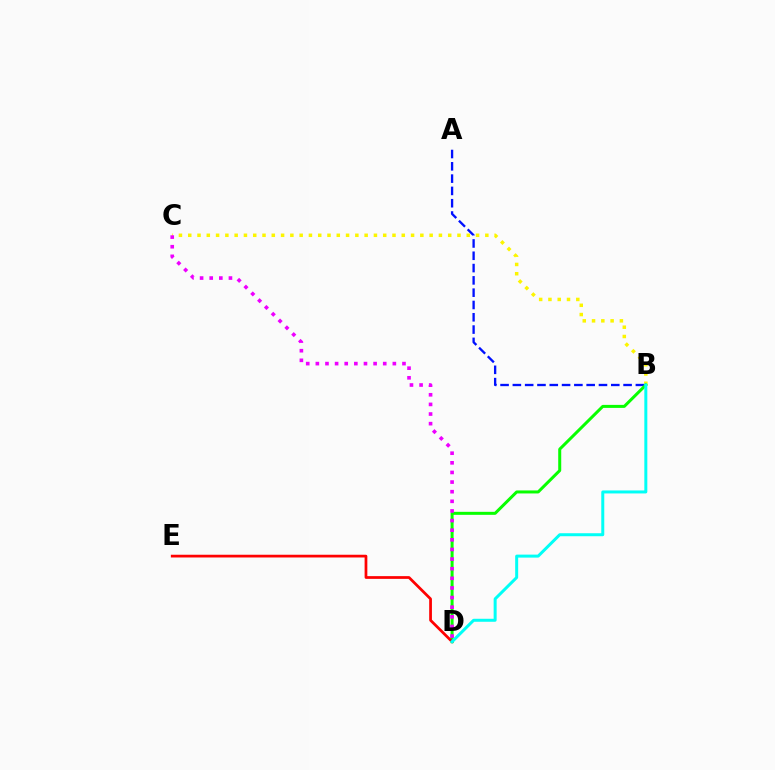{('B', 'C'): [{'color': '#fcf500', 'line_style': 'dotted', 'thickness': 2.52}], ('A', 'B'): [{'color': '#0010ff', 'line_style': 'dashed', 'thickness': 1.67}], ('B', 'D'): [{'color': '#08ff00', 'line_style': 'solid', 'thickness': 2.17}, {'color': '#00fff6', 'line_style': 'solid', 'thickness': 2.16}], ('C', 'D'): [{'color': '#ee00ff', 'line_style': 'dotted', 'thickness': 2.62}], ('D', 'E'): [{'color': '#ff0000', 'line_style': 'solid', 'thickness': 1.97}]}